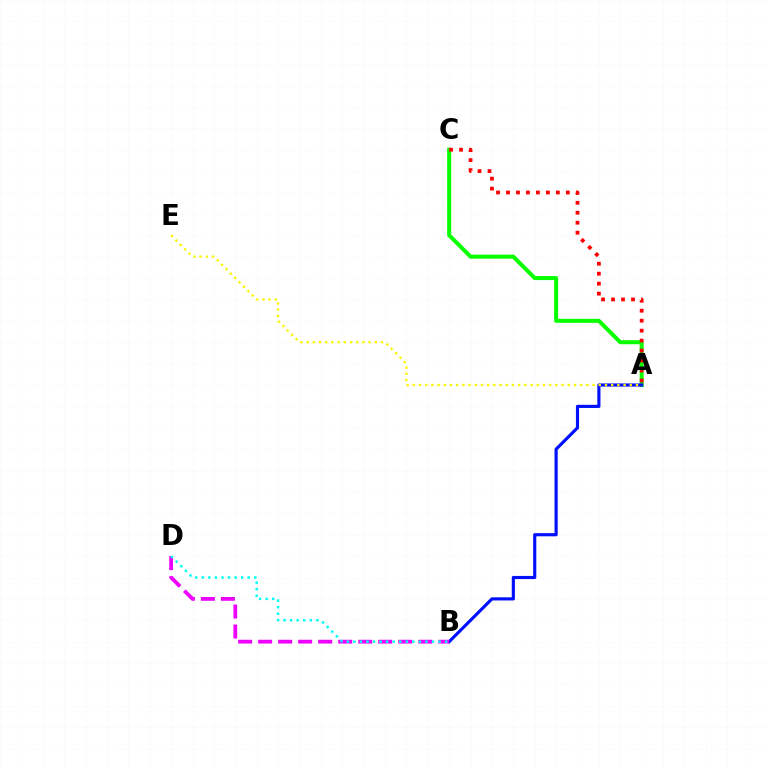{('A', 'C'): [{'color': '#08ff00', 'line_style': 'solid', 'thickness': 2.89}, {'color': '#ff0000', 'line_style': 'dotted', 'thickness': 2.71}], ('A', 'B'): [{'color': '#0010ff', 'line_style': 'solid', 'thickness': 2.27}], ('A', 'E'): [{'color': '#fcf500', 'line_style': 'dotted', 'thickness': 1.68}], ('B', 'D'): [{'color': '#ee00ff', 'line_style': 'dashed', 'thickness': 2.72}, {'color': '#00fff6', 'line_style': 'dotted', 'thickness': 1.78}]}